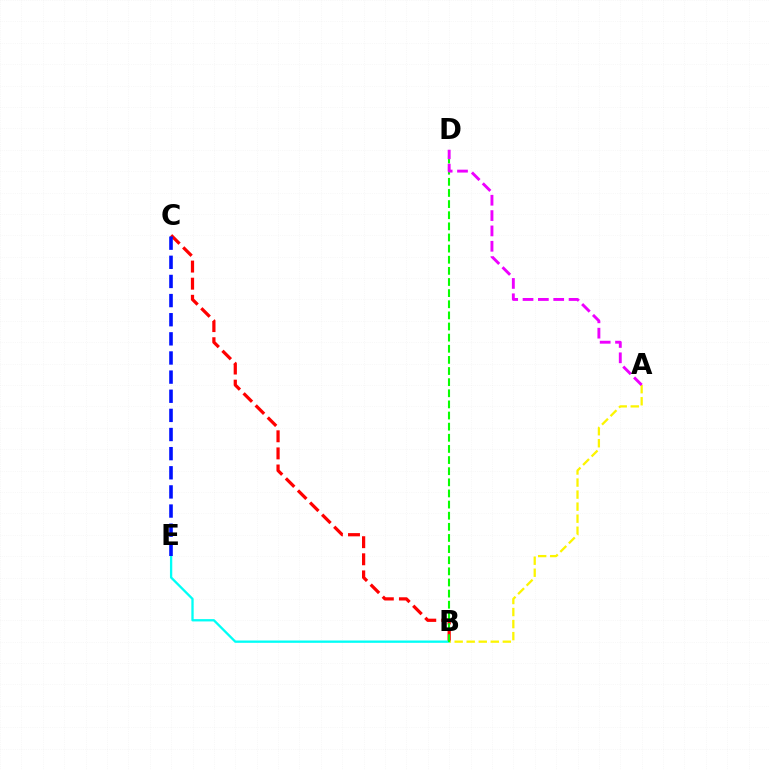{('B', 'C'): [{'color': '#ff0000', 'line_style': 'dashed', 'thickness': 2.32}], ('B', 'E'): [{'color': '#00fff6', 'line_style': 'solid', 'thickness': 1.67}], ('A', 'B'): [{'color': '#fcf500', 'line_style': 'dashed', 'thickness': 1.64}], ('C', 'E'): [{'color': '#0010ff', 'line_style': 'dashed', 'thickness': 2.6}], ('B', 'D'): [{'color': '#08ff00', 'line_style': 'dashed', 'thickness': 1.51}], ('A', 'D'): [{'color': '#ee00ff', 'line_style': 'dashed', 'thickness': 2.08}]}